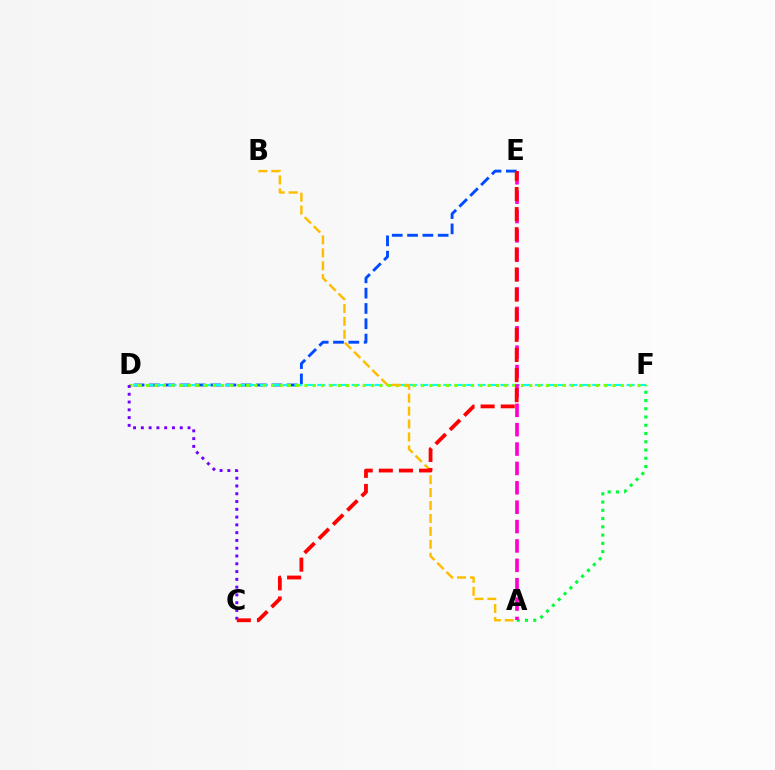{('D', 'E'): [{'color': '#004bff', 'line_style': 'dashed', 'thickness': 2.08}], ('D', 'F'): [{'color': '#00fff6', 'line_style': 'dashed', 'thickness': 1.56}, {'color': '#84ff00', 'line_style': 'dotted', 'thickness': 2.26}], ('A', 'F'): [{'color': '#00ff39', 'line_style': 'dotted', 'thickness': 2.24}], ('A', 'E'): [{'color': '#ff00cf', 'line_style': 'dashed', 'thickness': 2.63}], ('A', 'B'): [{'color': '#ffbd00', 'line_style': 'dashed', 'thickness': 1.76}], ('C', 'D'): [{'color': '#7200ff', 'line_style': 'dotted', 'thickness': 2.11}], ('C', 'E'): [{'color': '#ff0000', 'line_style': 'dashed', 'thickness': 2.73}]}